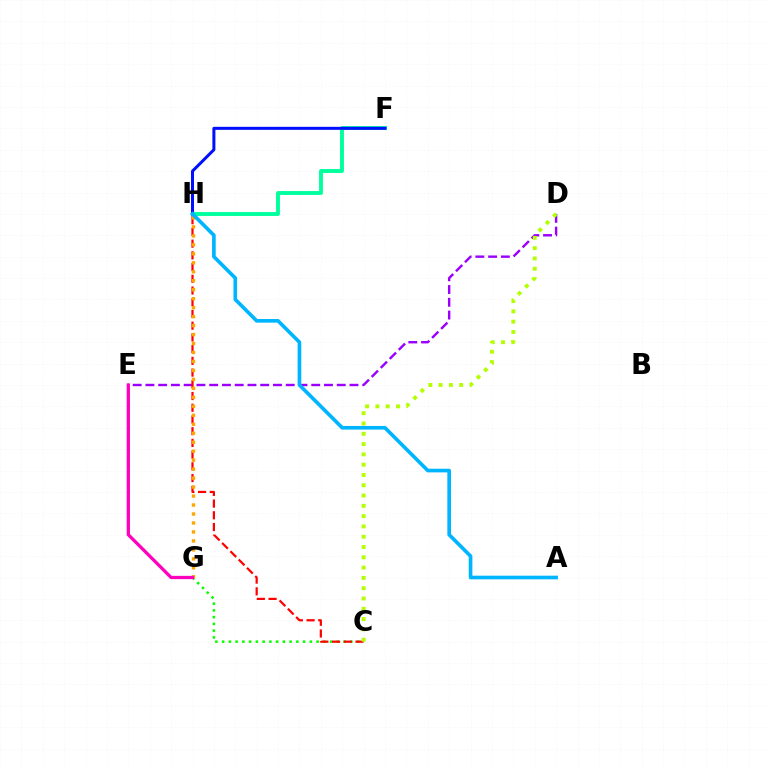{('C', 'G'): [{'color': '#08ff00', 'line_style': 'dotted', 'thickness': 1.83}], ('D', 'E'): [{'color': '#9b00ff', 'line_style': 'dashed', 'thickness': 1.73}], ('C', 'H'): [{'color': '#ff0000', 'line_style': 'dashed', 'thickness': 1.59}], ('G', 'H'): [{'color': '#ffa500', 'line_style': 'dotted', 'thickness': 2.44}], ('E', 'G'): [{'color': '#ff00bd', 'line_style': 'solid', 'thickness': 2.36}], ('F', 'H'): [{'color': '#00ff9d', 'line_style': 'solid', 'thickness': 2.8}, {'color': '#0010ff', 'line_style': 'solid', 'thickness': 2.17}], ('C', 'D'): [{'color': '#b3ff00', 'line_style': 'dotted', 'thickness': 2.8}], ('A', 'H'): [{'color': '#00b5ff', 'line_style': 'solid', 'thickness': 2.63}]}